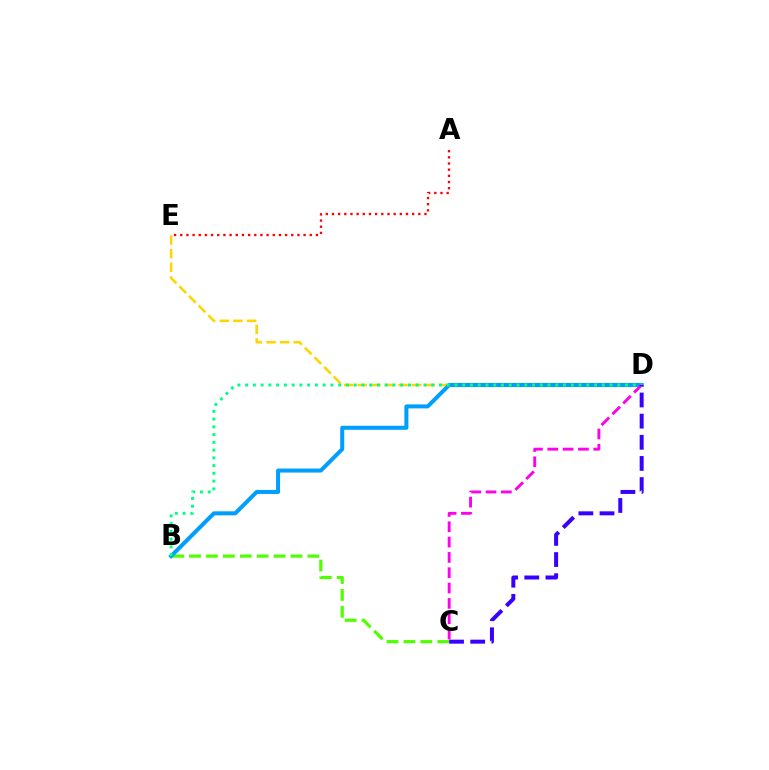{('D', 'E'): [{'color': '#ffd500', 'line_style': 'dashed', 'thickness': 1.85}], ('B', 'C'): [{'color': '#4fff00', 'line_style': 'dashed', 'thickness': 2.3}], ('B', 'D'): [{'color': '#009eff', 'line_style': 'solid', 'thickness': 2.89}, {'color': '#00ff86', 'line_style': 'dotted', 'thickness': 2.11}], ('C', 'D'): [{'color': '#ff00ed', 'line_style': 'dashed', 'thickness': 2.08}, {'color': '#3700ff', 'line_style': 'dashed', 'thickness': 2.87}], ('A', 'E'): [{'color': '#ff0000', 'line_style': 'dotted', 'thickness': 1.68}]}